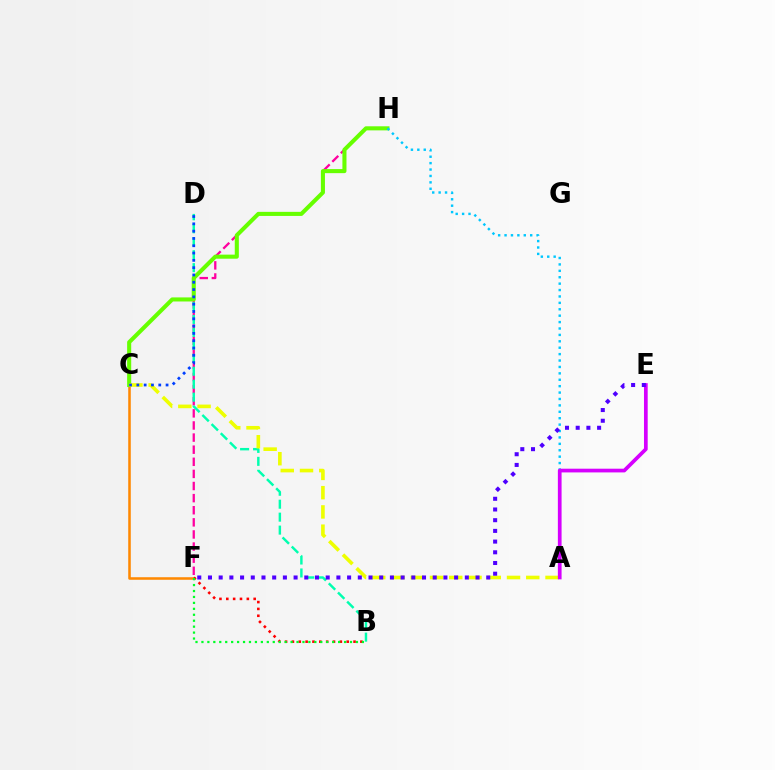{('F', 'H'): [{'color': '#ff00a0', 'line_style': 'dashed', 'thickness': 1.64}], ('C', 'F'): [{'color': '#ff8800', 'line_style': 'solid', 'thickness': 1.84}], ('B', 'D'): [{'color': '#00ffaf', 'line_style': 'dashed', 'thickness': 1.76}], ('C', 'H'): [{'color': '#66ff00', 'line_style': 'solid', 'thickness': 2.93}], ('A', 'H'): [{'color': '#00c7ff', 'line_style': 'dotted', 'thickness': 1.74}], ('A', 'C'): [{'color': '#eeff00', 'line_style': 'dashed', 'thickness': 2.62}], ('A', 'E'): [{'color': '#d600ff', 'line_style': 'solid', 'thickness': 2.67}], ('E', 'F'): [{'color': '#4f00ff', 'line_style': 'dotted', 'thickness': 2.91}], ('C', 'D'): [{'color': '#003fff', 'line_style': 'dotted', 'thickness': 1.98}], ('B', 'F'): [{'color': '#ff0000', 'line_style': 'dotted', 'thickness': 1.86}, {'color': '#00ff27', 'line_style': 'dotted', 'thickness': 1.61}]}